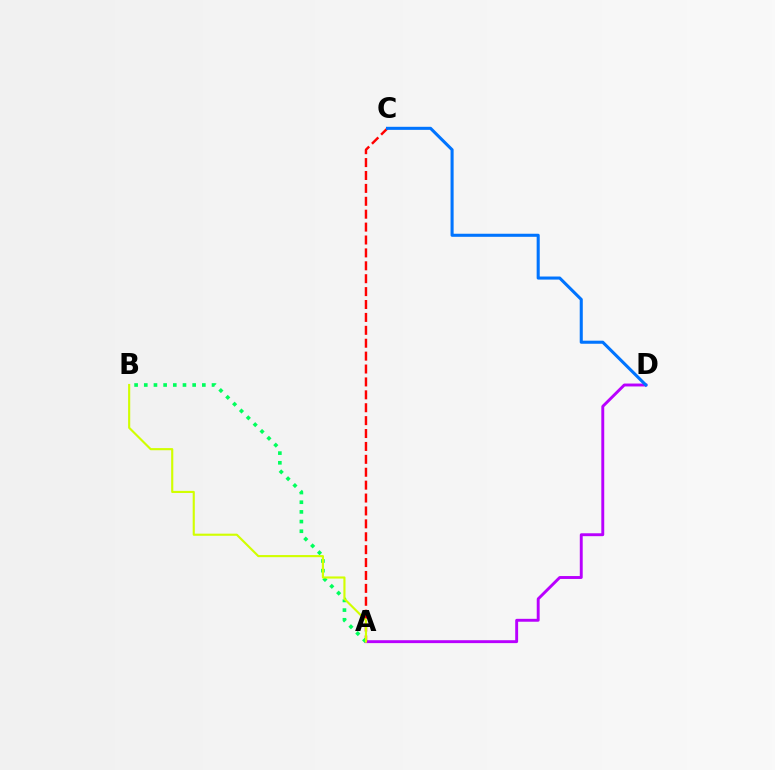{('A', 'D'): [{'color': '#b900ff', 'line_style': 'solid', 'thickness': 2.09}], ('A', 'C'): [{'color': '#ff0000', 'line_style': 'dashed', 'thickness': 1.75}], ('A', 'B'): [{'color': '#00ff5c', 'line_style': 'dotted', 'thickness': 2.63}, {'color': '#d1ff00', 'line_style': 'solid', 'thickness': 1.54}], ('C', 'D'): [{'color': '#0074ff', 'line_style': 'solid', 'thickness': 2.21}]}